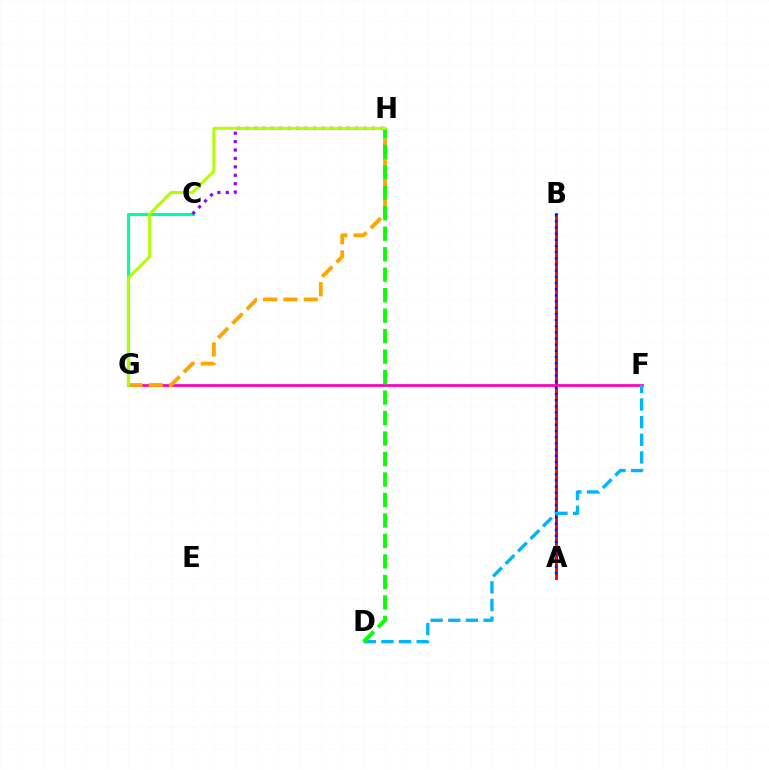{('A', 'B'): [{'color': '#ff0000', 'line_style': 'solid', 'thickness': 2.09}, {'color': '#0010ff', 'line_style': 'dotted', 'thickness': 1.68}], ('F', 'G'): [{'color': '#ff00bd', 'line_style': 'solid', 'thickness': 1.98}], ('G', 'H'): [{'color': '#ffa500', 'line_style': 'dashed', 'thickness': 2.76}, {'color': '#b3ff00', 'line_style': 'solid', 'thickness': 2.18}], ('C', 'G'): [{'color': '#00ff9d', 'line_style': 'solid', 'thickness': 2.23}], ('C', 'H'): [{'color': '#9b00ff', 'line_style': 'dotted', 'thickness': 2.29}], ('D', 'F'): [{'color': '#00b5ff', 'line_style': 'dashed', 'thickness': 2.4}], ('D', 'H'): [{'color': '#08ff00', 'line_style': 'dashed', 'thickness': 2.78}]}